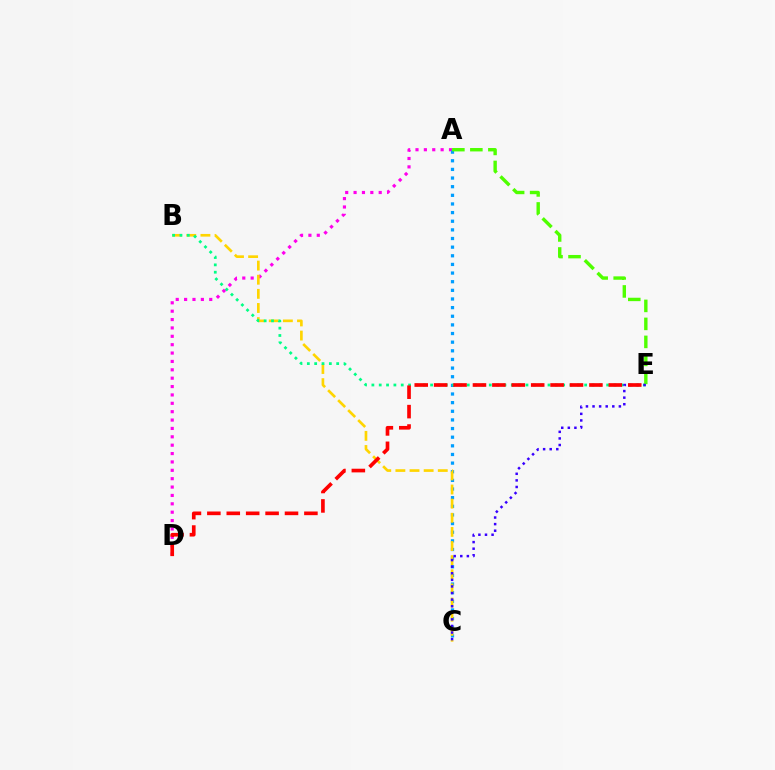{('A', 'D'): [{'color': '#ff00ed', 'line_style': 'dotted', 'thickness': 2.28}], ('A', 'C'): [{'color': '#009eff', 'line_style': 'dotted', 'thickness': 2.35}], ('B', 'C'): [{'color': '#ffd500', 'line_style': 'dashed', 'thickness': 1.92}], ('B', 'E'): [{'color': '#00ff86', 'line_style': 'dotted', 'thickness': 1.99}], ('A', 'E'): [{'color': '#4fff00', 'line_style': 'dashed', 'thickness': 2.44}], ('C', 'E'): [{'color': '#3700ff', 'line_style': 'dotted', 'thickness': 1.79}], ('D', 'E'): [{'color': '#ff0000', 'line_style': 'dashed', 'thickness': 2.64}]}